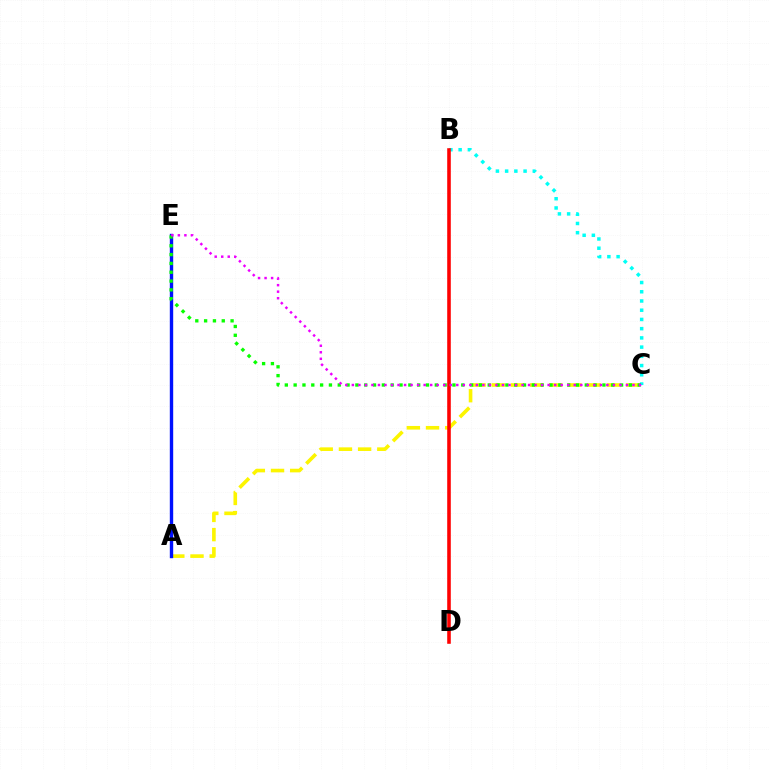{('A', 'C'): [{'color': '#fcf500', 'line_style': 'dashed', 'thickness': 2.61}], ('A', 'E'): [{'color': '#0010ff', 'line_style': 'solid', 'thickness': 2.43}], ('B', 'C'): [{'color': '#00fff6', 'line_style': 'dotted', 'thickness': 2.51}], ('C', 'E'): [{'color': '#08ff00', 'line_style': 'dotted', 'thickness': 2.4}, {'color': '#ee00ff', 'line_style': 'dotted', 'thickness': 1.77}], ('B', 'D'): [{'color': '#ff0000', 'line_style': 'solid', 'thickness': 2.58}]}